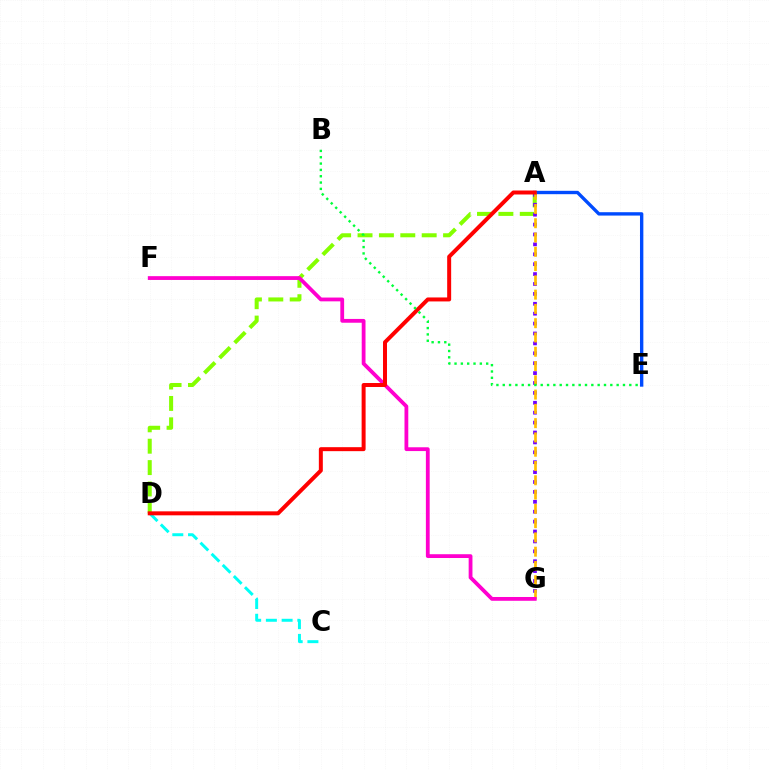{('C', 'D'): [{'color': '#00fff6', 'line_style': 'dashed', 'thickness': 2.14}], ('A', 'E'): [{'color': '#004bff', 'line_style': 'solid', 'thickness': 2.42}], ('A', 'D'): [{'color': '#84ff00', 'line_style': 'dashed', 'thickness': 2.91}, {'color': '#ff0000', 'line_style': 'solid', 'thickness': 2.86}], ('A', 'G'): [{'color': '#7200ff', 'line_style': 'dotted', 'thickness': 2.69}, {'color': '#ffbd00', 'line_style': 'dashed', 'thickness': 1.94}], ('F', 'G'): [{'color': '#ff00cf', 'line_style': 'solid', 'thickness': 2.73}], ('B', 'E'): [{'color': '#00ff39', 'line_style': 'dotted', 'thickness': 1.72}]}